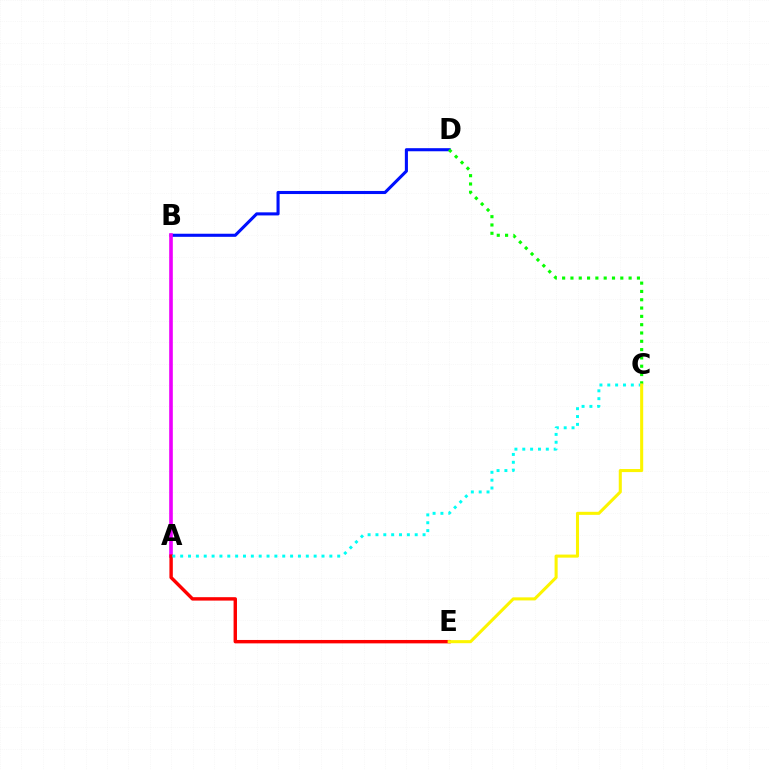{('B', 'D'): [{'color': '#0010ff', 'line_style': 'solid', 'thickness': 2.22}], ('C', 'D'): [{'color': '#08ff00', 'line_style': 'dotted', 'thickness': 2.26}], ('A', 'B'): [{'color': '#ee00ff', 'line_style': 'solid', 'thickness': 2.62}], ('A', 'E'): [{'color': '#ff0000', 'line_style': 'solid', 'thickness': 2.45}], ('A', 'C'): [{'color': '#00fff6', 'line_style': 'dotted', 'thickness': 2.13}], ('C', 'E'): [{'color': '#fcf500', 'line_style': 'solid', 'thickness': 2.2}]}